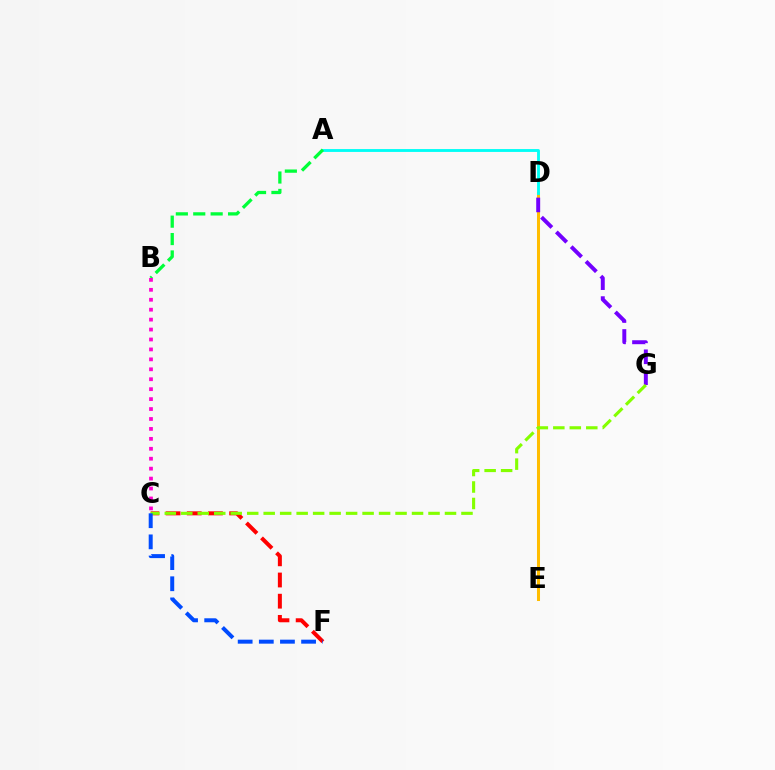{('C', 'F'): [{'color': '#ff0000', 'line_style': 'dashed', 'thickness': 2.88}, {'color': '#004bff', 'line_style': 'dashed', 'thickness': 2.87}], ('D', 'E'): [{'color': '#ffbd00', 'line_style': 'solid', 'thickness': 2.18}], ('D', 'G'): [{'color': '#7200ff', 'line_style': 'dashed', 'thickness': 2.84}], ('A', 'D'): [{'color': '#00fff6', 'line_style': 'solid', 'thickness': 2.06}], ('A', 'B'): [{'color': '#00ff39', 'line_style': 'dashed', 'thickness': 2.36}], ('B', 'C'): [{'color': '#ff00cf', 'line_style': 'dotted', 'thickness': 2.7}], ('C', 'G'): [{'color': '#84ff00', 'line_style': 'dashed', 'thickness': 2.24}]}